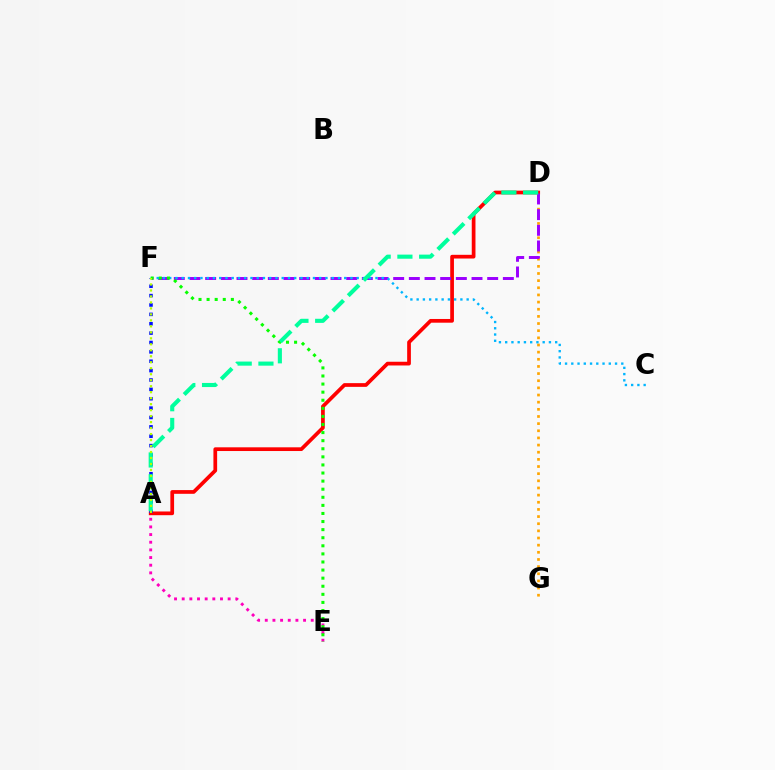{('D', 'G'): [{'color': '#ffa500', 'line_style': 'dotted', 'thickness': 1.94}], ('A', 'D'): [{'color': '#ff0000', 'line_style': 'solid', 'thickness': 2.68}, {'color': '#00ff9d', 'line_style': 'dashed', 'thickness': 2.95}], ('D', 'F'): [{'color': '#9b00ff', 'line_style': 'dashed', 'thickness': 2.13}], ('A', 'E'): [{'color': '#ff00bd', 'line_style': 'dotted', 'thickness': 2.08}], ('A', 'F'): [{'color': '#0010ff', 'line_style': 'dotted', 'thickness': 2.55}, {'color': '#b3ff00', 'line_style': 'dotted', 'thickness': 1.63}], ('C', 'F'): [{'color': '#00b5ff', 'line_style': 'dotted', 'thickness': 1.7}], ('E', 'F'): [{'color': '#08ff00', 'line_style': 'dotted', 'thickness': 2.2}]}